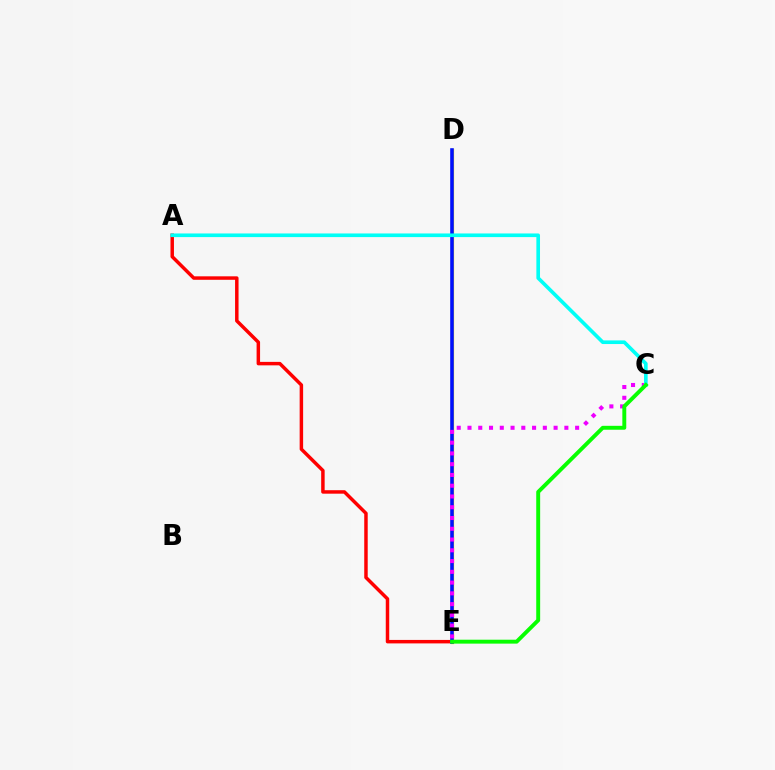{('D', 'E'): [{'color': '#fcf500', 'line_style': 'solid', 'thickness': 2.4}, {'color': '#0010ff', 'line_style': 'solid', 'thickness': 2.59}], ('A', 'E'): [{'color': '#ff0000', 'line_style': 'solid', 'thickness': 2.5}], ('C', 'E'): [{'color': '#ee00ff', 'line_style': 'dotted', 'thickness': 2.92}, {'color': '#08ff00', 'line_style': 'solid', 'thickness': 2.82}], ('A', 'C'): [{'color': '#00fff6', 'line_style': 'solid', 'thickness': 2.62}]}